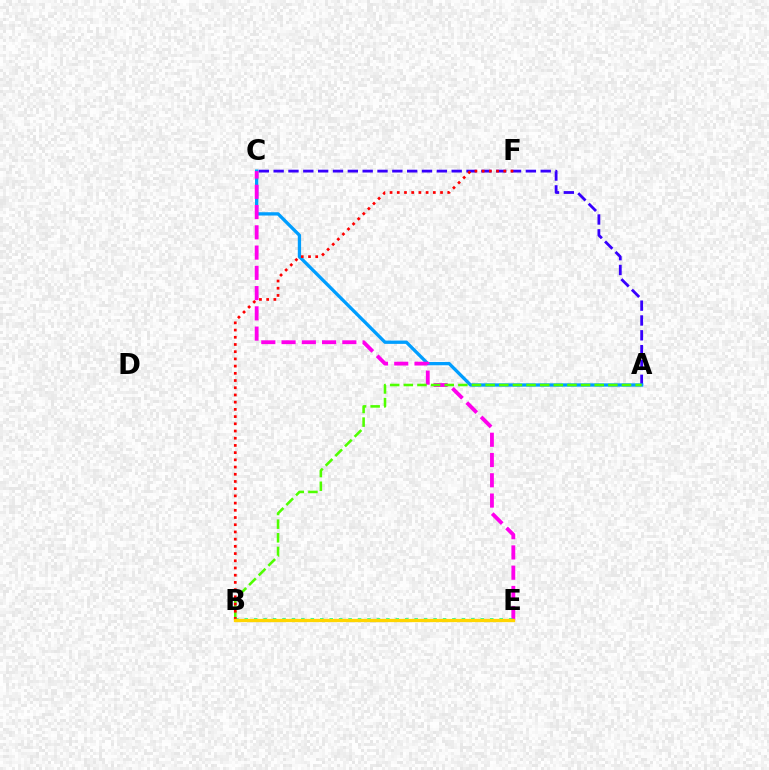{('A', 'C'): [{'color': '#3700ff', 'line_style': 'dashed', 'thickness': 2.02}, {'color': '#009eff', 'line_style': 'solid', 'thickness': 2.38}], ('C', 'E'): [{'color': '#ff00ed', 'line_style': 'dashed', 'thickness': 2.75}], ('B', 'E'): [{'color': '#00ff86', 'line_style': 'dotted', 'thickness': 2.57}, {'color': '#ffd500', 'line_style': 'solid', 'thickness': 2.38}], ('A', 'B'): [{'color': '#4fff00', 'line_style': 'dashed', 'thickness': 1.85}], ('B', 'F'): [{'color': '#ff0000', 'line_style': 'dotted', 'thickness': 1.96}]}